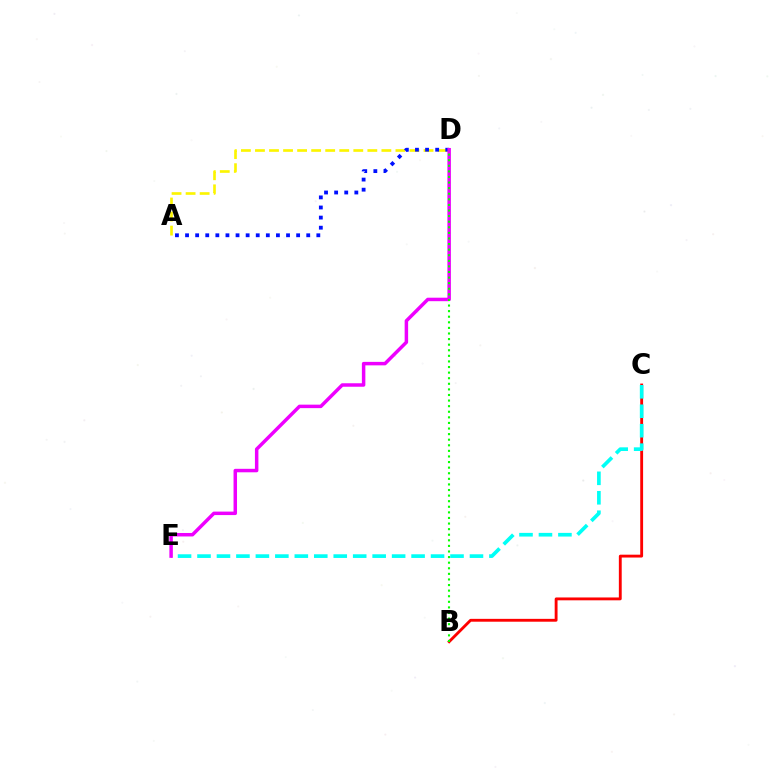{('A', 'D'): [{'color': '#fcf500', 'line_style': 'dashed', 'thickness': 1.91}, {'color': '#0010ff', 'line_style': 'dotted', 'thickness': 2.74}], ('B', 'C'): [{'color': '#ff0000', 'line_style': 'solid', 'thickness': 2.06}], ('C', 'E'): [{'color': '#00fff6', 'line_style': 'dashed', 'thickness': 2.64}], ('D', 'E'): [{'color': '#ee00ff', 'line_style': 'solid', 'thickness': 2.51}], ('B', 'D'): [{'color': '#08ff00', 'line_style': 'dotted', 'thickness': 1.52}]}